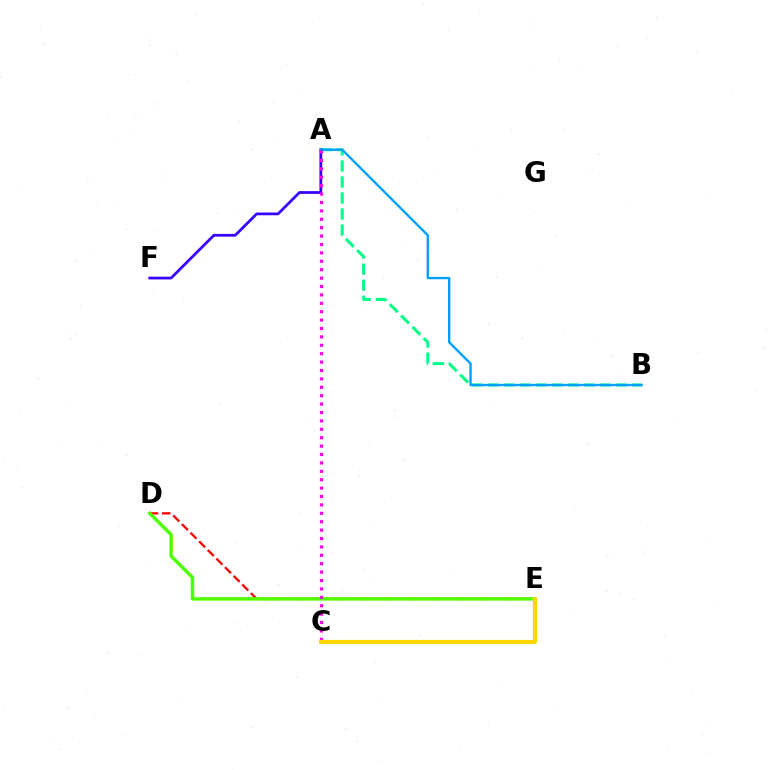{('D', 'E'): [{'color': '#ff0000', 'line_style': 'dashed', 'thickness': 1.66}, {'color': '#4fff00', 'line_style': 'solid', 'thickness': 2.47}], ('A', 'B'): [{'color': '#00ff86', 'line_style': 'dashed', 'thickness': 2.18}, {'color': '#009eff', 'line_style': 'solid', 'thickness': 1.69}], ('A', 'F'): [{'color': '#3700ff', 'line_style': 'solid', 'thickness': 1.97}], ('A', 'C'): [{'color': '#ff00ed', 'line_style': 'dotted', 'thickness': 2.28}], ('C', 'E'): [{'color': '#ffd500', 'line_style': 'solid', 'thickness': 3.0}]}